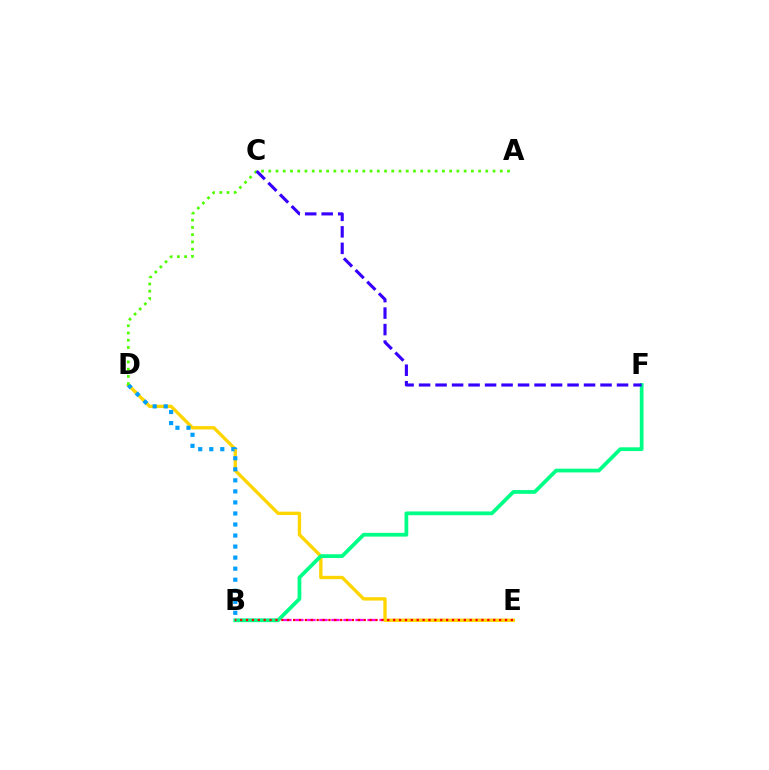{('B', 'E'): [{'color': '#ff00ed', 'line_style': 'dashed', 'thickness': 1.63}, {'color': '#ff0000', 'line_style': 'dotted', 'thickness': 1.6}], ('D', 'E'): [{'color': '#ffd500', 'line_style': 'solid', 'thickness': 2.41}], ('B', 'F'): [{'color': '#00ff86', 'line_style': 'solid', 'thickness': 2.7}], ('B', 'D'): [{'color': '#009eff', 'line_style': 'dotted', 'thickness': 3.0}], ('A', 'D'): [{'color': '#4fff00', 'line_style': 'dotted', 'thickness': 1.97}], ('C', 'F'): [{'color': '#3700ff', 'line_style': 'dashed', 'thickness': 2.24}]}